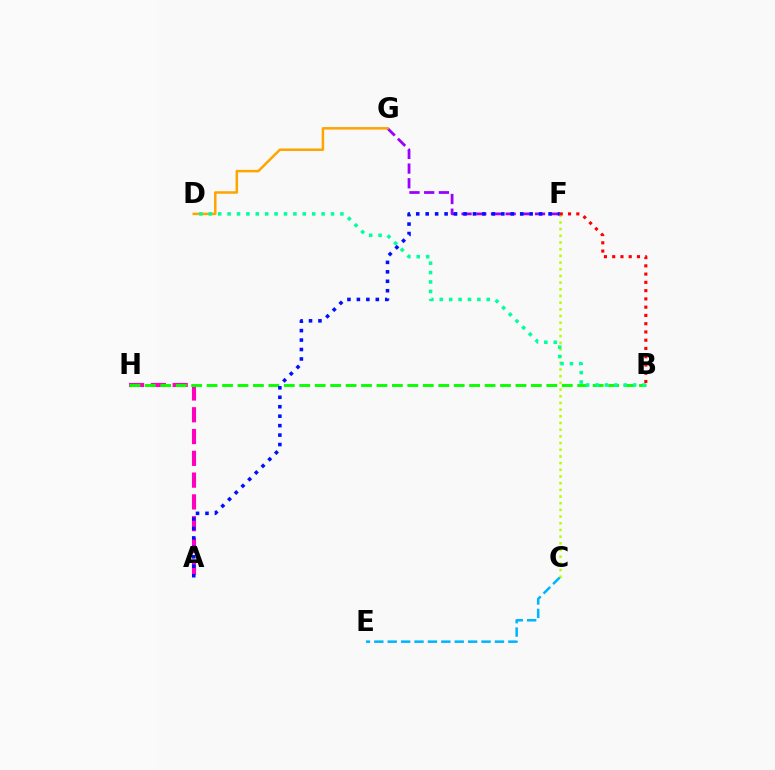{('A', 'H'): [{'color': '#ff00bd', 'line_style': 'dashed', 'thickness': 2.96}], ('F', 'G'): [{'color': '#9b00ff', 'line_style': 'dashed', 'thickness': 2.0}], ('D', 'G'): [{'color': '#ffa500', 'line_style': 'solid', 'thickness': 1.81}], ('C', 'F'): [{'color': '#b3ff00', 'line_style': 'dotted', 'thickness': 1.82}], ('B', 'H'): [{'color': '#08ff00', 'line_style': 'dashed', 'thickness': 2.1}], ('B', 'D'): [{'color': '#00ff9d', 'line_style': 'dotted', 'thickness': 2.55}], ('A', 'F'): [{'color': '#0010ff', 'line_style': 'dotted', 'thickness': 2.57}], ('B', 'F'): [{'color': '#ff0000', 'line_style': 'dotted', 'thickness': 2.24}], ('C', 'E'): [{'color': '#00b5ff', 'line_style': 'dashed', 'thickness': 1.82}]}